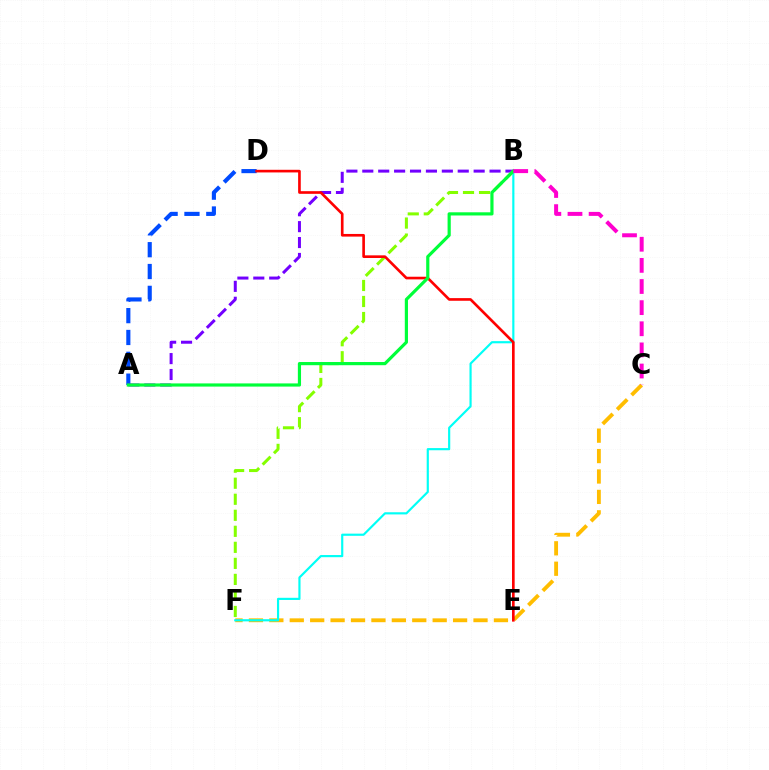{('A', 'D'): [{'color': '#004bff', 'line_style': 'dashed', 'thickness': 2.97}], ('C', 'F'): [{'color': '#ffbd00', 'line_style': 'dashed', 'thickness': 2.77}], ('B', 'F'): [{'color': '#00fff6', 'line_style': 'solid', 'thickness': 1.56}, {'color': '#84ff00', 'line_style': 'dashed', 'thickness': 2.18}], ('A', 'B'): [{'color': '#7200ff', 'line_style': 'dashed', 'thickness': 2.16}, {'color': '#00ff39', 'line_style': 'solid', 'thickness': 2.29}], ('D', 'E'): [{'color': '#ff0000', 'line_style': 'solid', 'thickness': 1.91}], ('B', 'C'): [{'color': '#ff00cf', 'line_style': 'dashed', 'thickness': 2.87}]}